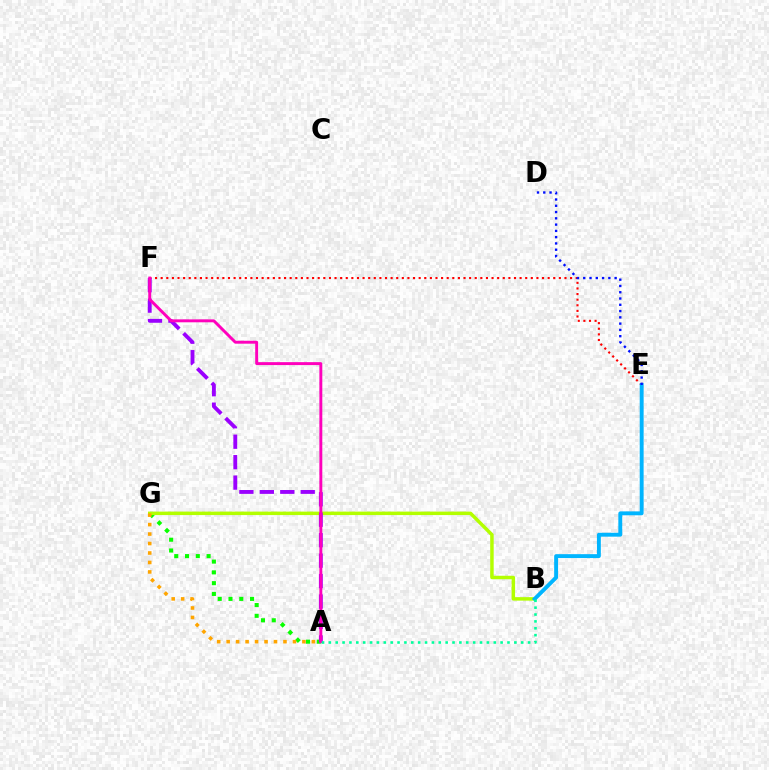{('E', 'F'): [{'color': '#ff0000', 'line_style': 'dotted', 'thickness': 1.52}], ('A', 'G'): [{'color': '#08ff00', 'line_style': 'dotted', 'thickness': 2.93}, {'color': '#ffa500', 'line_style': 'dotted', 'thickness': 2.57}], ('B', 'G'): [{'color': '#b3ff00', 'line_style': 'solid', 'thickness': 2.51}], ('A', 'F'): [{'color': '#9b00ff', 'line_style': 'dashed', 'thickness': 2.78}, {'color': '#ff00bd', 'line_style': 'solid', 'thickness': 2.11}], ('B', 'E'): [{'color': '#00b5ff', 'line_style': 'solid', 'thickness': 2.8}], ('D', 'E'): [{'color': '#0010ff', 'line_style': 'dotted', 'thickness': 1.71}], ('A', 'B'): [{'color': '#00ff9d', 'line_style': 'dotted', 'thickness': 1.87}]}